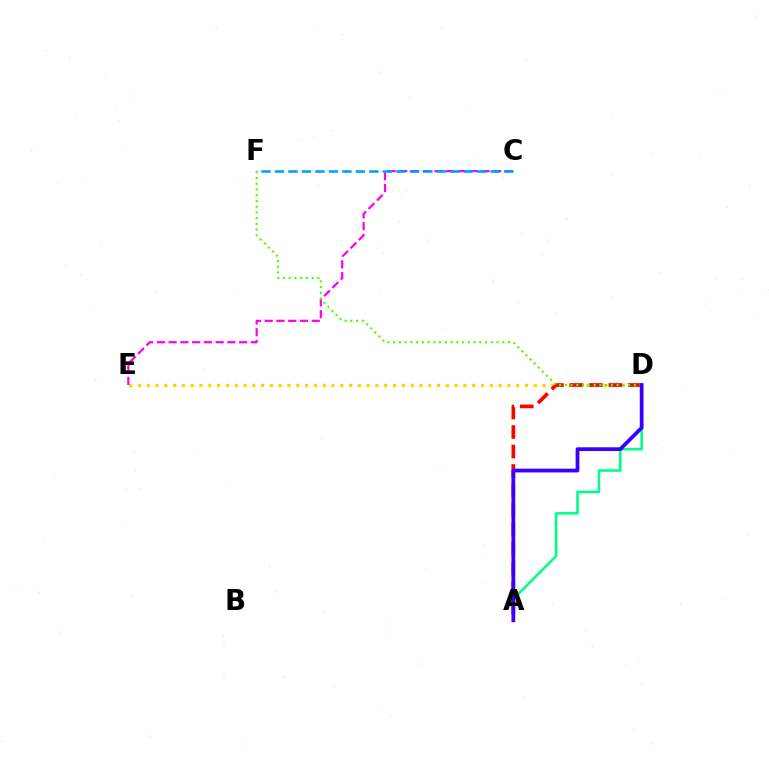{('D', 'E'): [{'color': '#ffd500', 'line_style': 'dotted', 'thickness': 2.39}], ('A', 'D'): [{'color': '#00ff86', 'line_style': 'solid', 'thickness': 1.85}, {'color': '#ff0000', 'line_style': 'dashed', 'thickness': 2.65}, {'color': '#3700ff', 'line_style': 'solid', 'thickness': 2.71}], ('C', 'E'): [{'color': '#ff00ed', 'line_style': 'dashed', 'thickness': 1.6}], ('D', 'F'): [{'color': '#4fff00', 'line_style': 'dotted', 'thickness': 1.56}], ('C', 'F'): [{'color': '#009eff', 'line_style': 'dashed', 'thickness': 1.83}]}